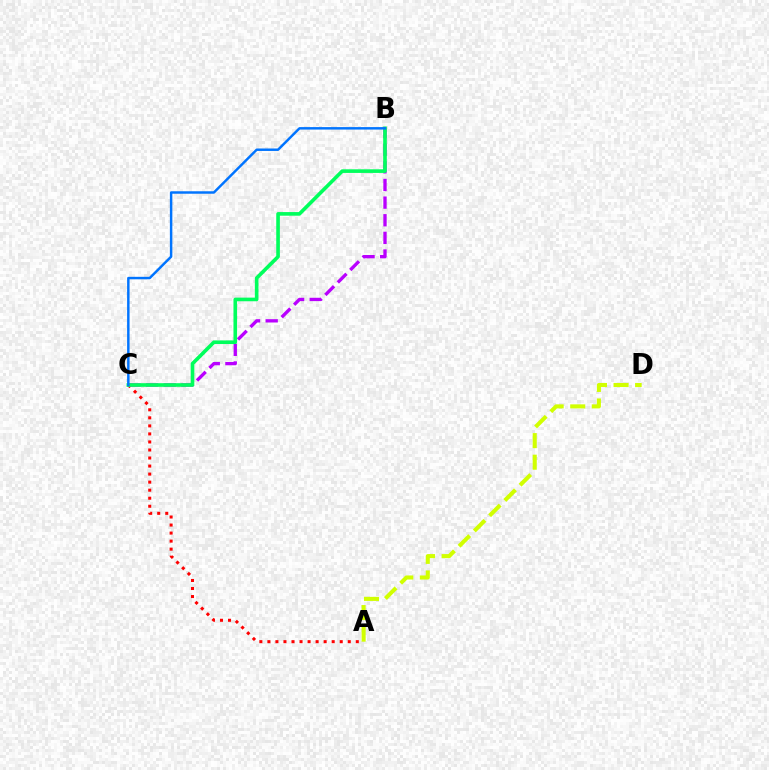{('A', 'C'): [{'color': '#ff0000', 'line_style': 'dotted', 'thickness': 2.18}], ('B', 'C'): [{'color': '#b900ff', 'line_style': 'dashed', 'thickness': 2.4}, {'color': '#00ff5c', 'line_style': 'solid', 'thickness': 2.61}, {'color': '#0074ff', 'line_style': 'solid', 'thickness': 1.77}], ('A', 'D'): [{'color': '#d1ff00', 'line_style': 'dashed', 'thickness': 2.93}]}